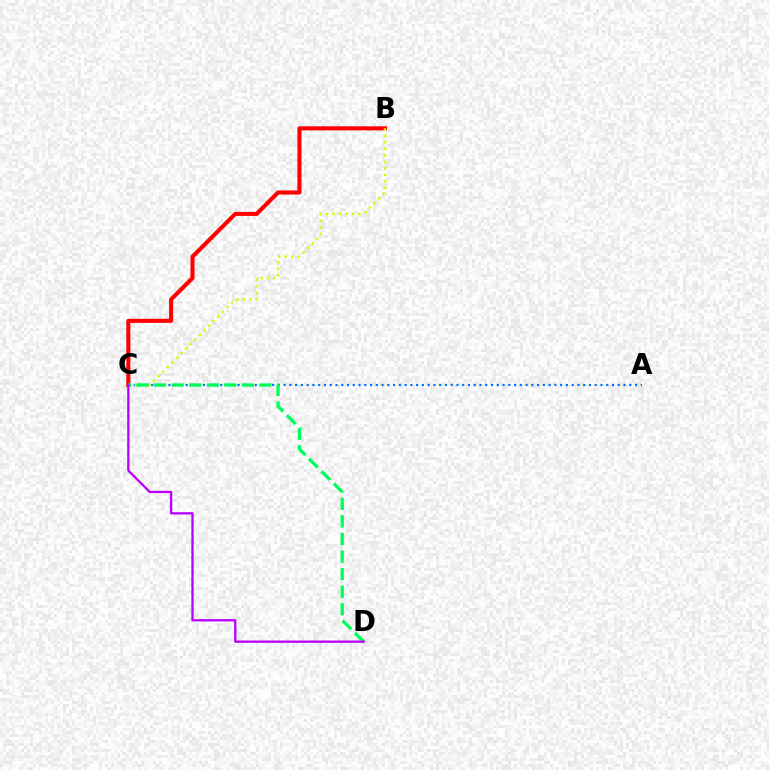{('B', 'C'): [{'color': '#ff0000', 'line_style': 'solid', 'thickness': 2.93}, {'color': '#d1ff00', 'line_style': 'dotted', 'thickness': 1.77}], ('A', 'C'): [{'color': '#0074ff', 'line_style': 'dotted', 'thickness': 1.57}], ('C', 'D'): [{'color': '#00ff5c', 'line_style': 'dashed', 'thickness': 2.39}, {'color': '#b900ff', 'line_style': 'solid', 'thickness': 1.66}]}